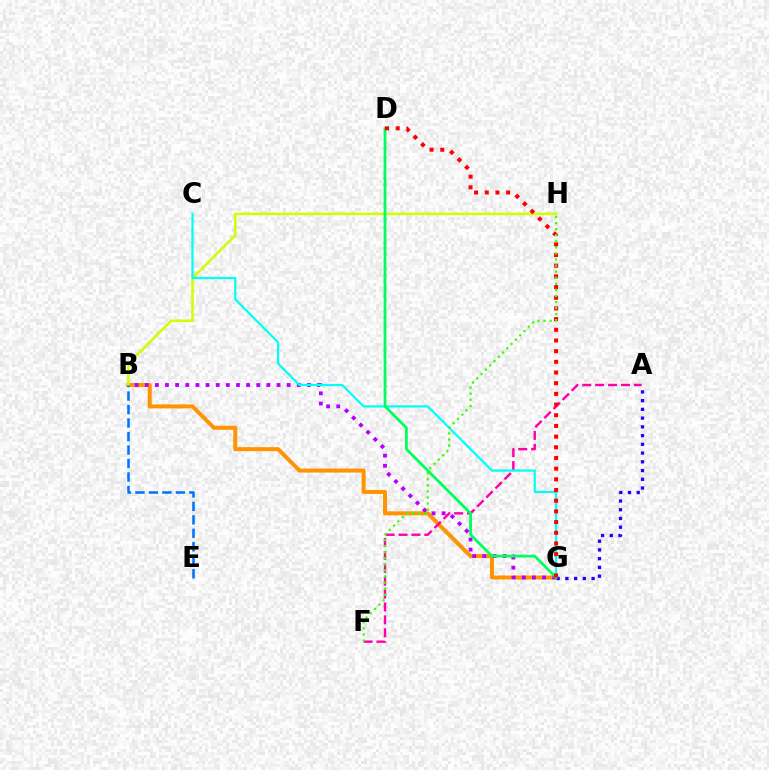{('B', 'G'): [{'color': '#ff9400', 'line_style': 'solid', 'thickness': 2.88}, {'color': '#b900ff', 'line_style': 'dotted', 'thickness': 2.75}], ('A', 'G'): [{'color': '#2500ff', 'line_style': 'dotted', 'thickness': 2.37}], ('A', 'F'): [{'color': '#ff00ac', 'line_style': 'dashed', 'thickness': 1.75}], ('B', 'H'): [{'color': '#d1ff00', 'line_style': 'solid', 'thickness': 1.83}], ('C', 'G'): [{'color': '#00fff6', 'line_style': 'solid', 'thickness': 1.61}], ('D', 'G'): [{'color': '#00ff5c', 'line_style': 'solid', 'thickness': 2.0}, {'color': '#ff0000', 'line_style': 'dotted', 'thickness': 2.9}], ('B', 'E'): [{'color': '#0074ff', 'line_style': 'dashed', 'thickness': 1.83}], ('F', 'H'): [{'color': '#3dff00', 'line_style': 'dotted', 'thickness': 1.65}]}